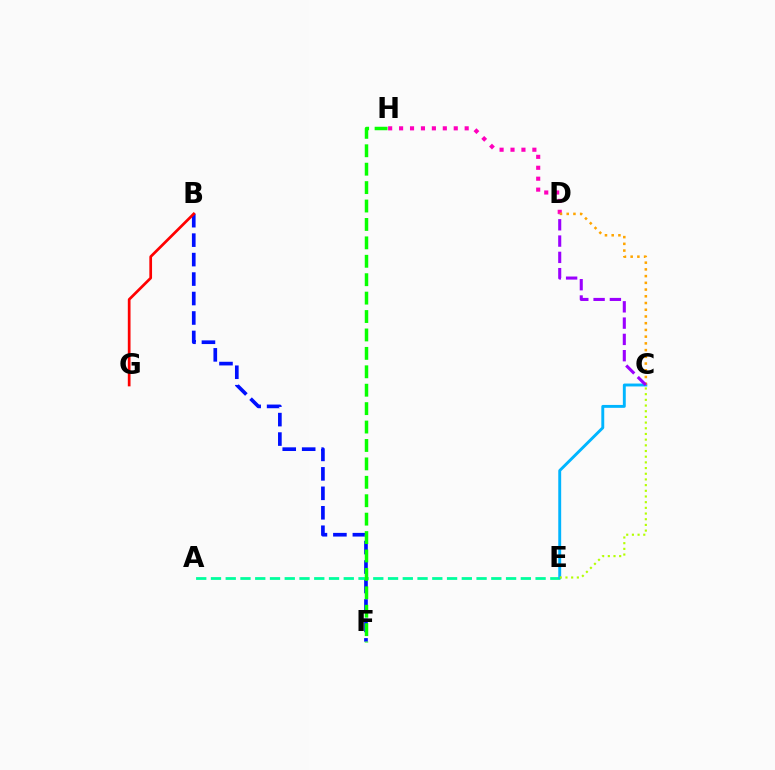{('A', 'E'): [{'color': '#00ff9d', 'line_style': 'dashed', 'thickness': 2.0}], ('B', 'F'): [{'color': '#0010ff', 'line_style': 'dashed', 'thickness': 2.64}], ('D', 'H'): [{'color': '#ff00bd', 'line_style': 'dotted', 'thickness': 2.97}], ('C', 'E'): [{'color': '#00b5ff', 'line_style': 'solid', 'thickness': 2.09}, {'color': '#b3ff00', 'line_style': 'dotted', 'thickness': 1.54}], ('C', 'D'): [{'color': '#ffa500', 'line_style': 'dotted', 'thickness': 1.83}, {'color': '#9b00ff', 'line_style': 'dashed', 'thickness': 2.21}], ('B', 'G'): [{'color': '#ff0000', 'line_style': 'solid', 'thickness': 1.95}], ('F', 'H'): [{'color': '#08ff00', 'line_style': 'dashed', 'thickness': 2.5}]}